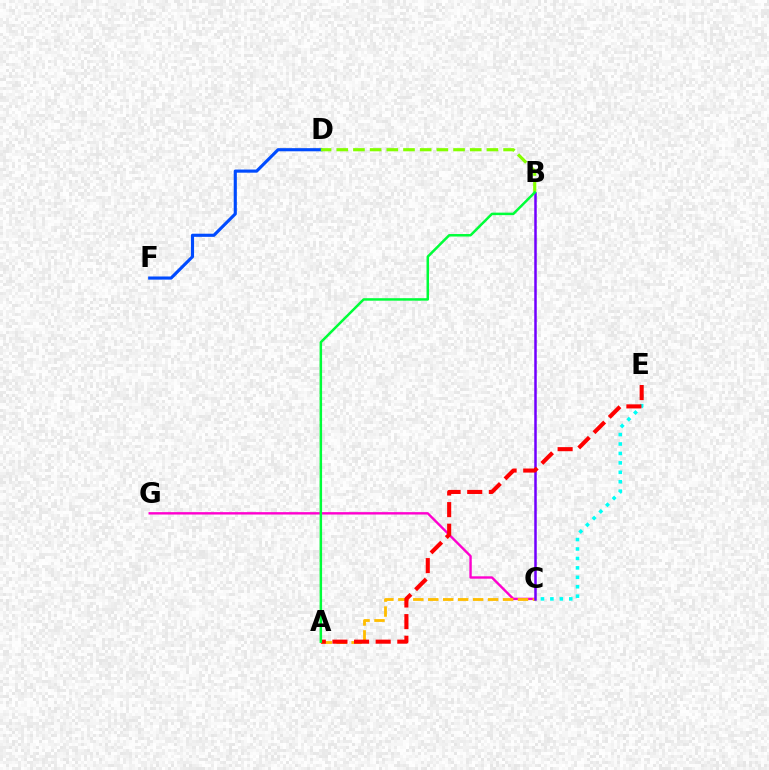{('D', 'F'): [{'color': '#004bff', 'line_style': 'solid', 'thickness': 2.26}], ('C', 'E'): [{'color': '#00fff6', 'line_style': 'dotted', 'thickness': 2.56}], ('C', 'G'): [{'color': '#ff00cf', 'line_style': 'solid', 'thickness': 1.72}], ('B', 'D'): [{'color': '#84ff00', 'line_style': 'dashed', 'thickness': 2.27}], ('A', 'C'): [{'color': '#ffbd00', 'line_style': 'dashed', 'thickness': 2.03}], ('B', 'C'): [{'color': '#7200ff', 'line_style': 'solid', 'thickness': 1.8}], ('A', 'E'): [{'color': '#ff0000', 'line_style': 'dashed', 'thickness': 2.94}], ('A', 'B'): [{'color': '#00ff39', 'line_style': 'solid', 'thickness': 1.8}]}